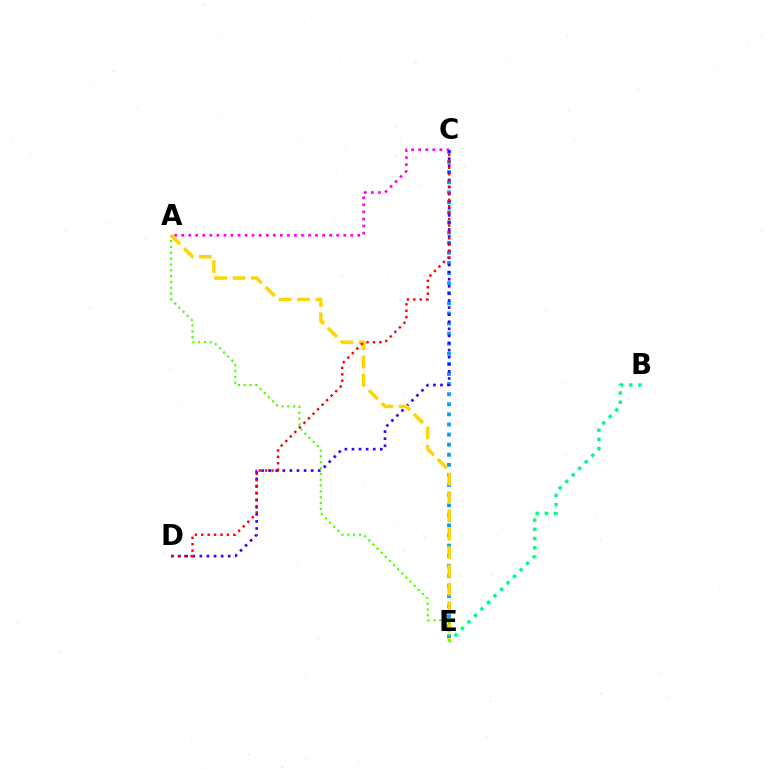{('B', 'E'): [{'color': '#00ff86', 'line_style': 'dotted', 'thickness': 2.5}], ('A', 'C'): [{'color': '#ff00ed', 'line_style': 'dotted', 'thickness': 1.91}], ('C', 'E'): [{'color': '#009eff', 'line_style': 'dotted', 'thickness': 2.74}], ('C', 'D'): [{'color': '#3700ff', 'line_style': 'dotted', 'thickness': 1.93}, {'color': '#ff0000', 'line_style': 'dotted', 'thickness': 1.74}], ('A', 'E'): [{'color': '#ffd500', 'line_style': 'dashed', 'thickness': 2.49}, {'color': '#4fff00', 'line_style': 'dotted', 'thickness': 1.58}]}